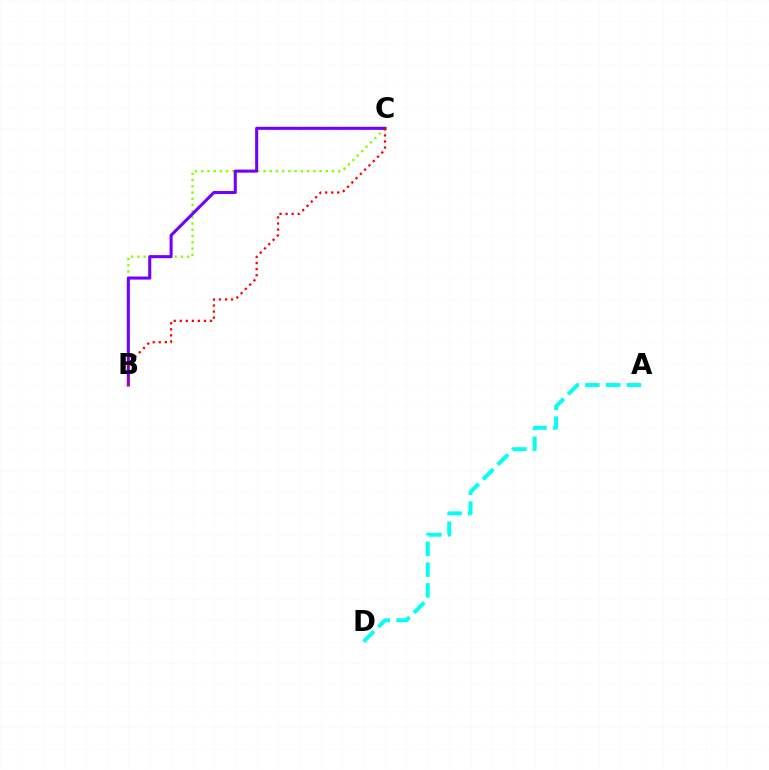{('B', 'C'): [{'color': '#84ff00', 'line_style': 'dotted', 'thickness': 1.69}, {'color': '#7200ff', 'line_style': 'solid', 'thickness': 2.2}, {'color': '#ff0000', 'line_style': 'dotted', 'thickness': 1.65}], ('A', 'D'): [{'color': '#00fff6', 'line_style': 'dashed', 'thickness': 2.82}]}